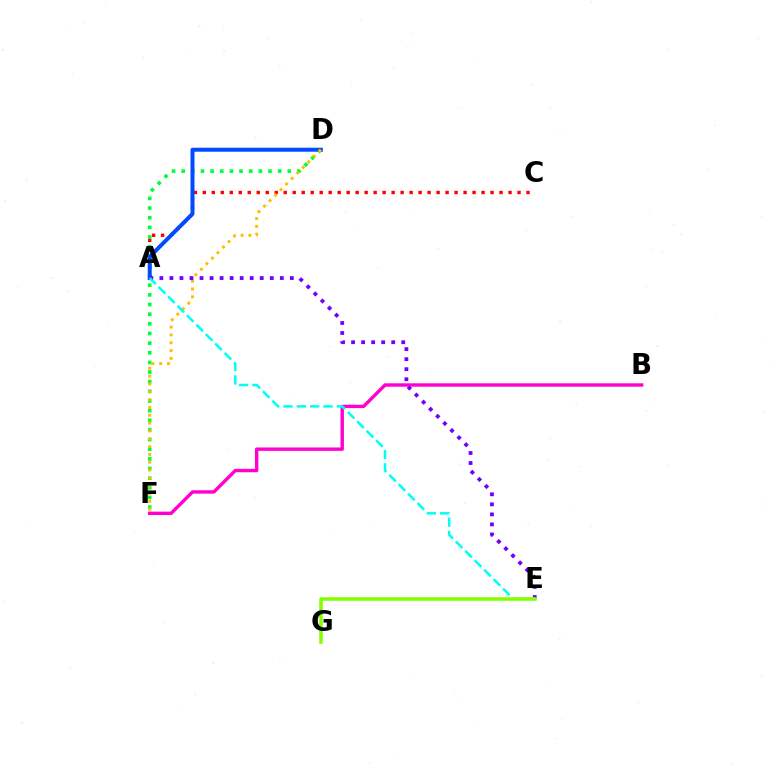{('B', 'F'): [{'color': '#ff00cf', 'line_style': 'solid', 'thickness': 2.45}], ('A', 'C'): [{'color': '#ff0000', 'line_style': 'dotted', 'thickness': 2.44}], ('D', 'F'): [{'color': '#00ff39', 'line_style': 'dotted', 'thickness': 2.62}, {'color': '#ffbd00', 'line_style': 'dotted', 'thickness': 2.13}], ('A', 'D'): [{'color': '#004bff', 'line_style': 'solid', 'thickness': 2.87}], ('A', 'E'): [{'color': '#7200ff', 'line_style': 'dotted', 'thickness': 2.73}, {'color': '#00fff6', 'line_style': 'dashed', 'thickness': 1.81}], ('E', 'G'): [{'color': '#84ff00', 'line_style': 'solid', 'thickness': 2.55}]}